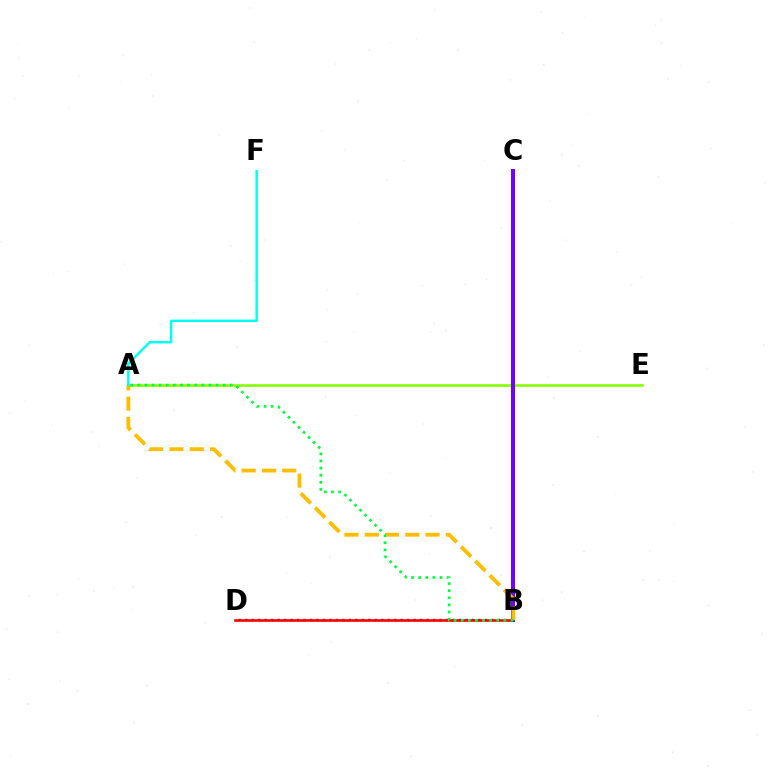{('B', 'D'): [{'color': '#004bff', 'line_style': 'dotted', 'thickness': 1.76}, {'color': '#ff0000', 'line_style': 'solid', 'thickness': 1.89}], ('B', 'C'): [{'color': '#ff00cf', 'line_style': 'solid', 'thickness': 1.91}, {'color': '#7200ff', 'line_style': 'solid', 'thickness': 2.86}], ('A', 'E'): [{'color': '#84ff00', 'line_style': 'solid', 'thickness': 1.86}], ('A', 'B'): [{'color': '#ffbd00', 'line_style': 'dashed', 'thickness': 2.75}, {'color': '#00ff39', 'line_style': 'dotted', 'thickness': 1.93}], ('A', 'F'): [{'color': '#00fff6', 'line_style': 'solid', 'thickness': 1.76}]}